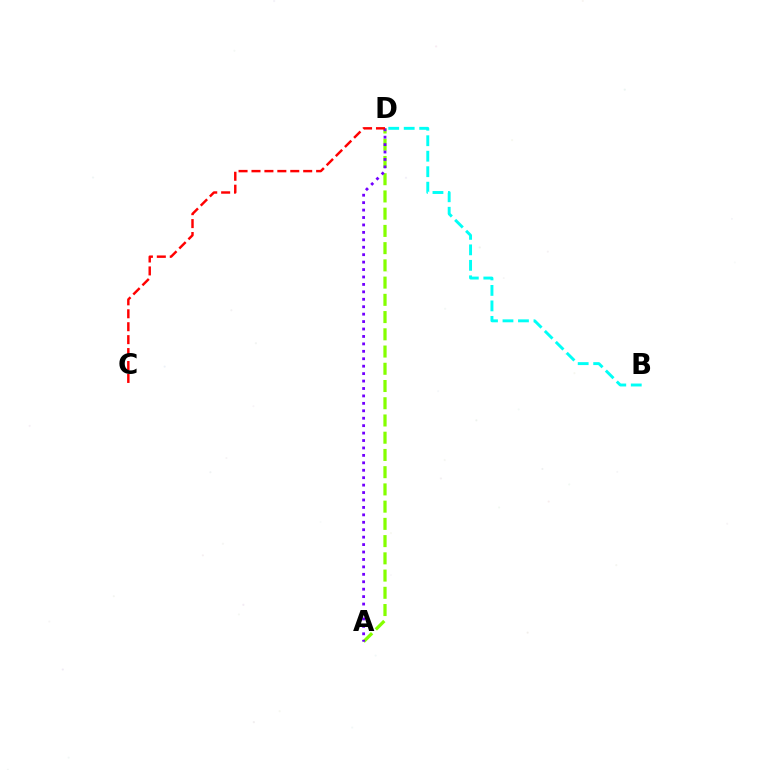{('A', 'D'): [{'color': '#84ff00', 'line_style': 'dashed', 'thickness': 2.34}, {'color': '#7200ff', 'line_style': 'dotted', 'thickness': 2.02}], ('B', 'D'): [{'color': '#00fff6', 'line_style': 'dashed', 'thickness': 2.1}], ('C', 'D'): [{'color': '#ff0000', 'line_style': 'dashed', 'thickness': 1.76}]}